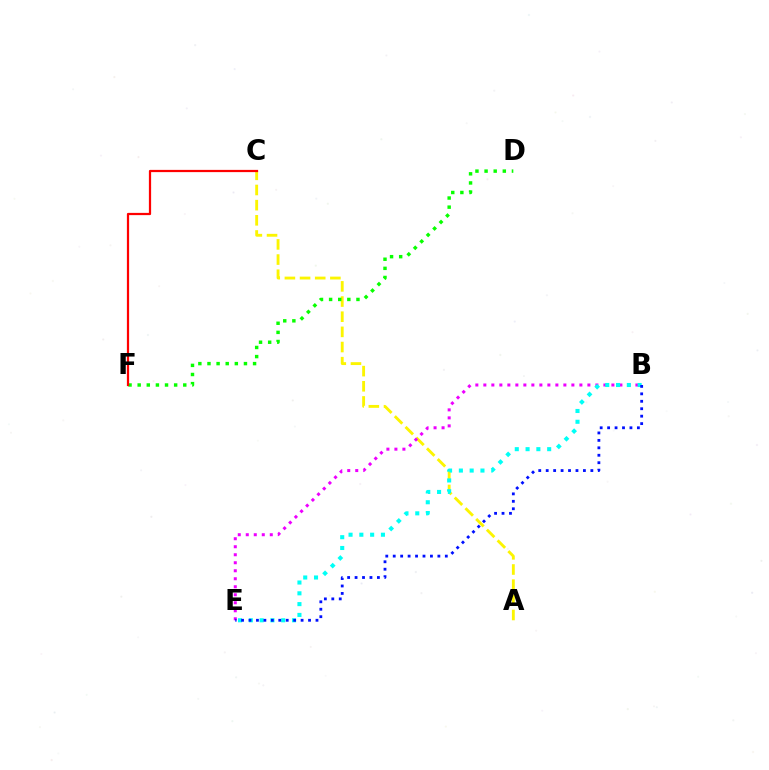{('A', 'C'): [{'color': '#fcf500', 'line_style': 'dashed', 'thickness': 2.06}], ('B', 'E'): [{'color': '#ee00ff', 'line_style': 'dotted', 'thickness': 2.17}, {'color': '#00fff6', 'line_style': 'dotted', 'thickness': 2.93}, {'color': '#0010ff', 'line_style': 'dotted', 'thickness': 2.02}], ('D', 'F'): [{'color': '#08ff00', 'line_style': 'dotted', 'thickness': 2.48}], ('C', 'F'): [{'color': '#ff0000', 'line_style': 'solid', 'thickness': 1.61}]}